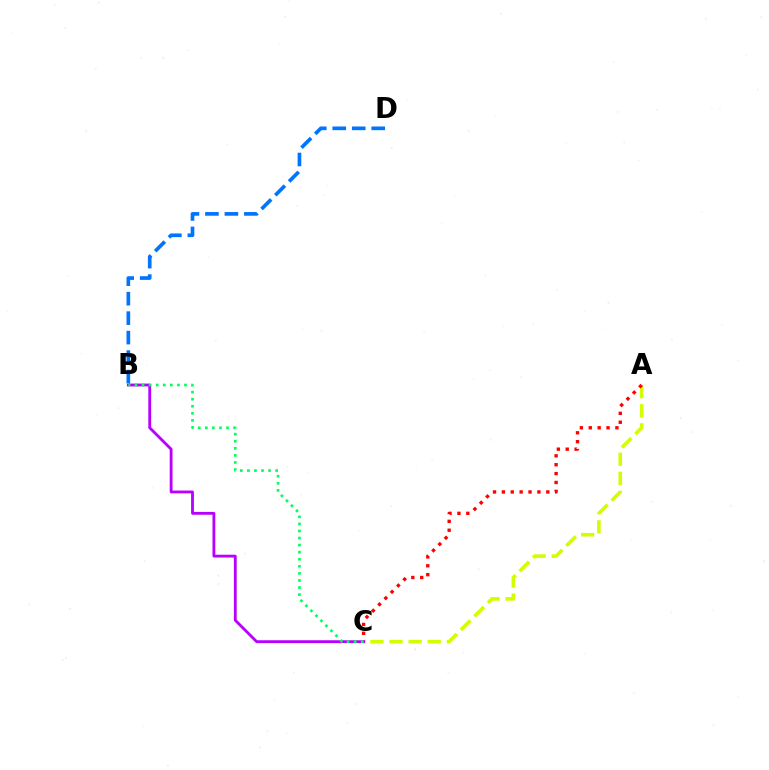{('A', 'C'): [{'color': '#d1ff00', 'line_style': 'dashed', 'thickness': 2.6}, {'color': '#ff0000', 'line_style': 'dotted', 'thickness': 2.41}], ('B', 'C'): [{'color': '#b900ff', 'line_style': 'solid', 'thickness': 2.04}, {'color': '#00ff5c', 'line_style': 'dotted', 'thickness': 1.92}], ('B', 'D'): [{'color': '#0074ff', 'line_style': 'dashed', 'thickness': 2.65}]}